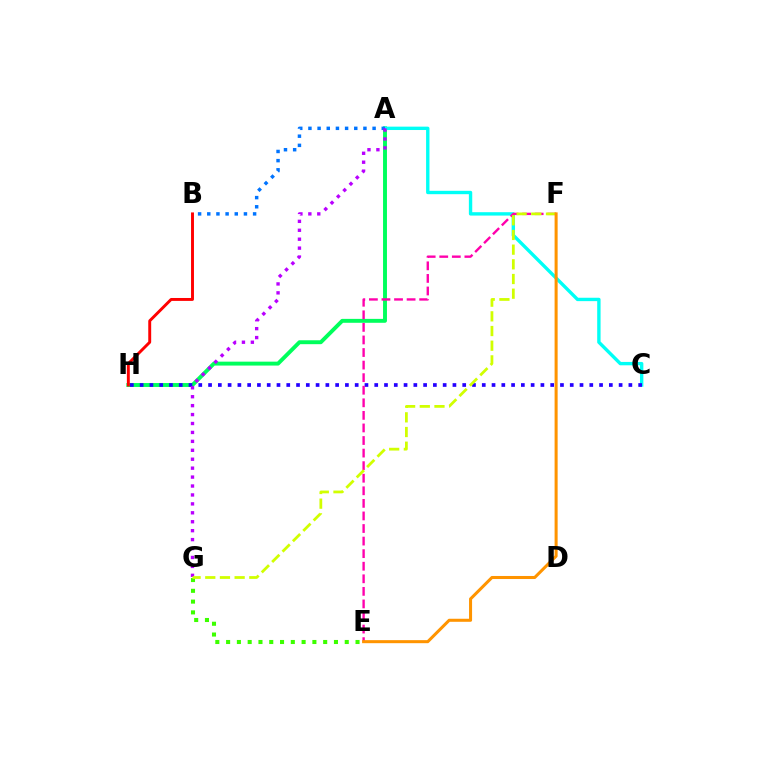{('A', 'H'): [{'color': '#00ff5c', 'line_style': 'solid', 'thickness': 2.82}], ('A', 'C'): [{'color': '#00fff6', 'line_style': 'solid', 'thickness': 2.43}], ('C', 'H'): [{'color': '#2500ff', 'line_style': 'dotted', 'thickness': 2.66}], ('E', 'G'): [{'color': '#3dff00', 'line_style': 'dotted', 'thickness': 2.93}], ('B', 'H'): [{'color': '#ff0000', 'line_style': 'solid', 'thickness': 2.1}], ('A', 'B'): [{'color': '#0074ff', 'line_style': 'dotted', 'thickness': 2.49}], ('E', 'F'): [{'color': '#ff00ac', 'line_style': 'dashed', 'thickness': 1.71}, {'color': '#ff9400', 'line_style': 'solid', 'thickness': 2.19}], ('A', 'G'): [{'color': '#b900ff', 'line_style': 'dotted', 'thickness': 2.43}], ('F', 'G'): [{'color': '#d1ff00', 'line_style': 'dashed', 'thickness': 1.99}]}